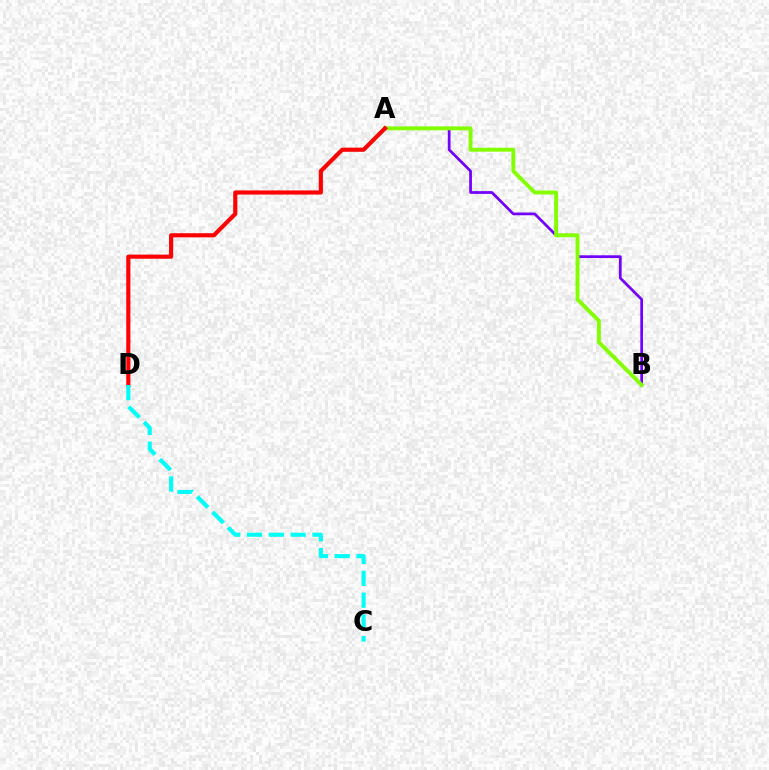{('A', 'B'): [{'color': '#7200ff', 'line_style': 'solid', 'thickness': 1.98}, {'color': '#84ff00', 'line_style': 'solid', 'thickness': 2.82}], ('A', 'D'): [{'color': '#ff0000', 'line_style': 'solid', 'thickness': 2.98}], ('C', 'D'): [{'color': '#00fff6', 'line_style': 'dashed', 'thickness': 2.96}]}